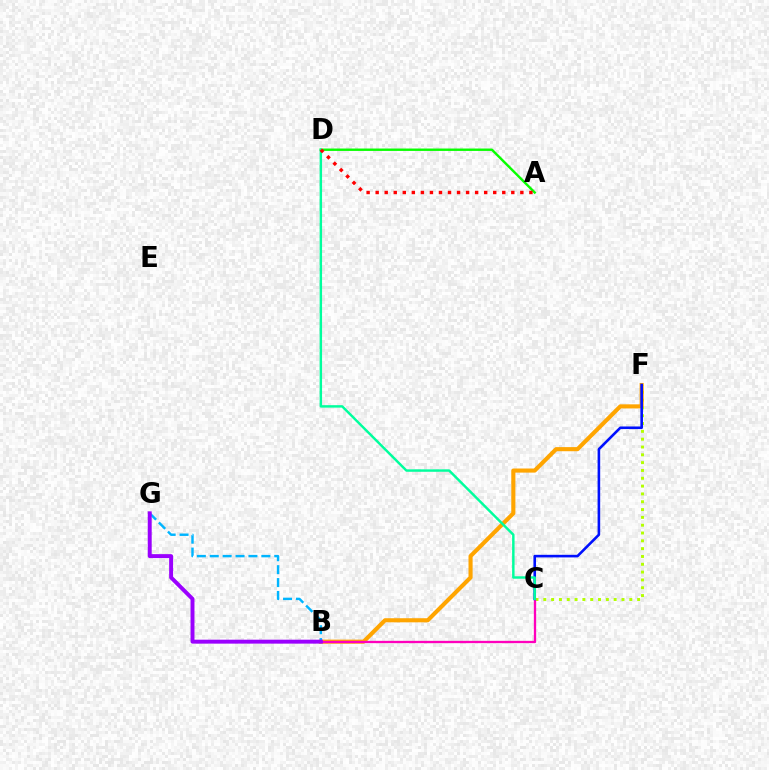{('C', 'F'): [{'color': '#b3ff00', 'line_style': 'dotted', 'thickness': 2.12}, {'color': '#0010ff', 'line_style': 'solid', 'thickness': 1.87}], ('A', 'D'): [{'color': '#08ff00', 'line_style': 'solid', 'thickness': 1.73}, {'color': '#ff0000', 'line_style': 'dotted', 'thickness': 2.46}], ('B', 'F'): [{'color': '#ffa500', 'line_style': 'solid', 'thickness': 2.96}], ('B', 'C'): [{'color': '#ff00bd', 'line_style': 'solid', 'thickness': 1.66}], ('B', 'G'): [{'color': '#00b5ff', 'line_style': 'dashed', 'thickness': 1.75}, {'color': '#9b00ff', 'line_style': 'solid', 'thickness': 2.84}], ('C', 'D'): [{'color': '#00ff9d', 'line_style': 'solid', 'thickness': 1.76}]}